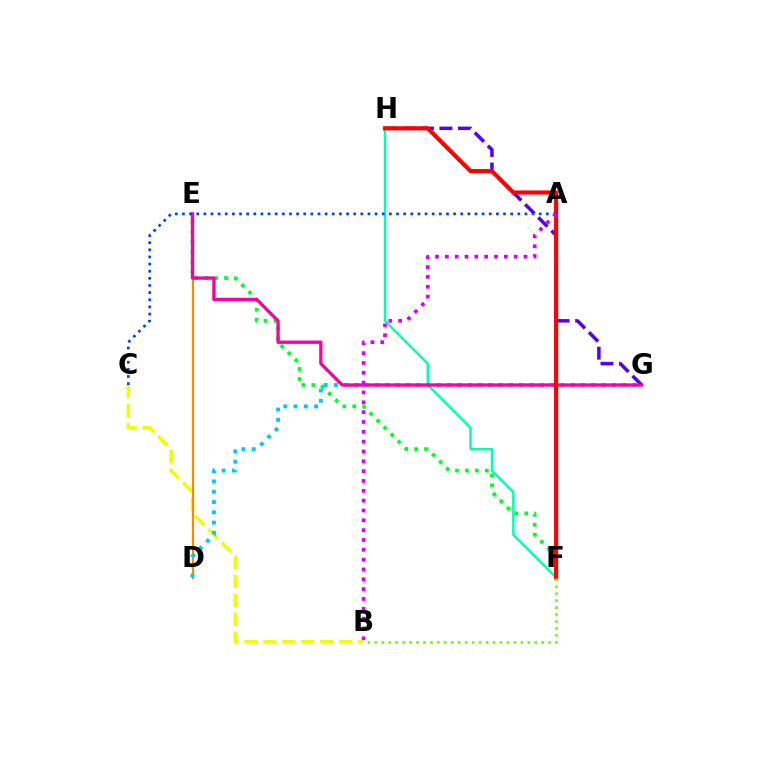{('B', 'C'): [{'color': '#eeff00', 'line_style': 'dashed', 'thickness': 2.58}], ('E', 'F'): [{'color': '#00ff27', 'line_style': 'dotted', 'thickness': 2.7}], ('G', 'H'): [{'color': '#4f00ff', 'line_style': 'dashed', 'thickness': 2.52}], ('F', 'H'): [{'color': '#00ffaf', 'line_style': 'solid', 'thickness': 1.76}, {'color': '#ff0000', 'line_style': 'solid', 'thickness': 2.98}], ('D', 'E'): [{'color': '#ff8800', 'line_style': 'solid', 'thickness': 1.53}], ('D', 'G'): [{'color': '#00c7ff', 'line_style': 'dotted', 'thickness': 2.8}], ('E', 'G'): [{'color': '#ff00a0', 'line_style': 'solid', 'thickness': 2.4}], ('A', 'C'): [{'color': '#003fff', 'line_style': 'dotted', 'thickness': 1.94}], ('B', 'F'): [{'color': '#66ff00', 'line_style': 'dotted', 'thickness': 1.89}], ('A', 'B'): [{'color': '#d600ff', 'line_style': 'dotted', 'thickness': 2.67}]}